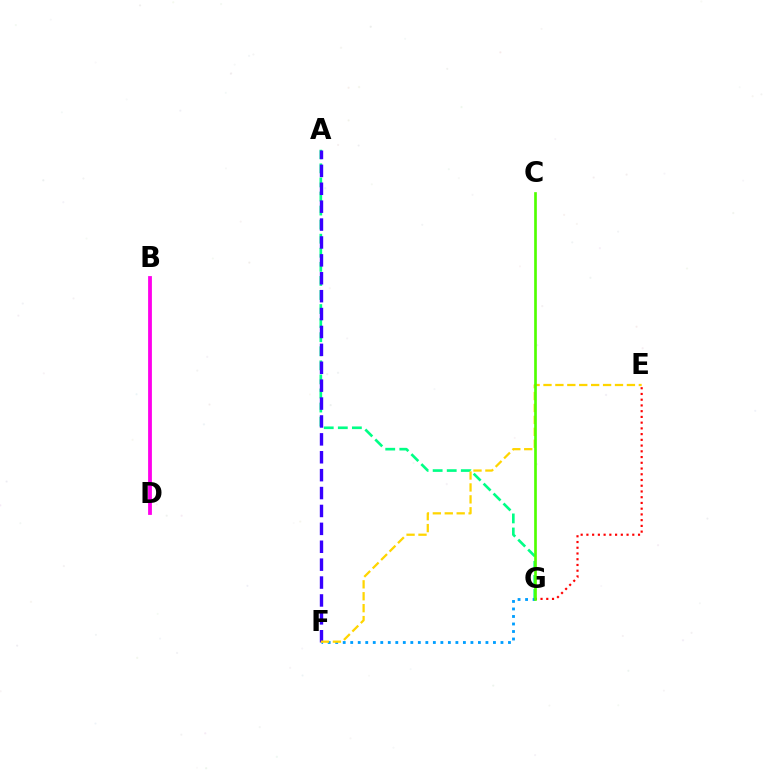{('A', 'G'): [{'color': '#00ff86', 'line_style': 'dashed', 'thickness': 1.91}], ('E', 'G'): [{'color': '#ff0000', 'line_style': 'dotted', 'thickness': 1.56}], ('A', 'F'): [{'color': '#3700ff', 'line_style': 'dashed', 'thickness': 2.43}], ('F', 'G'): [{'color': '#009eff', 'line_style': 'dotted', 'thickness': 2.04}], ('B', 'D'): [{'color': '#ff00ed', 'line_style': 'solid', 'thickness': 2.73}], ('E', 'F'): [{'color': '#ffd500', 'line_style': 'dashed', 'thickness': 1.62}], ('C', 'G'): [{'color': '#4fff00', 'line_style': 'solid', 'thickness': 1.92}]}